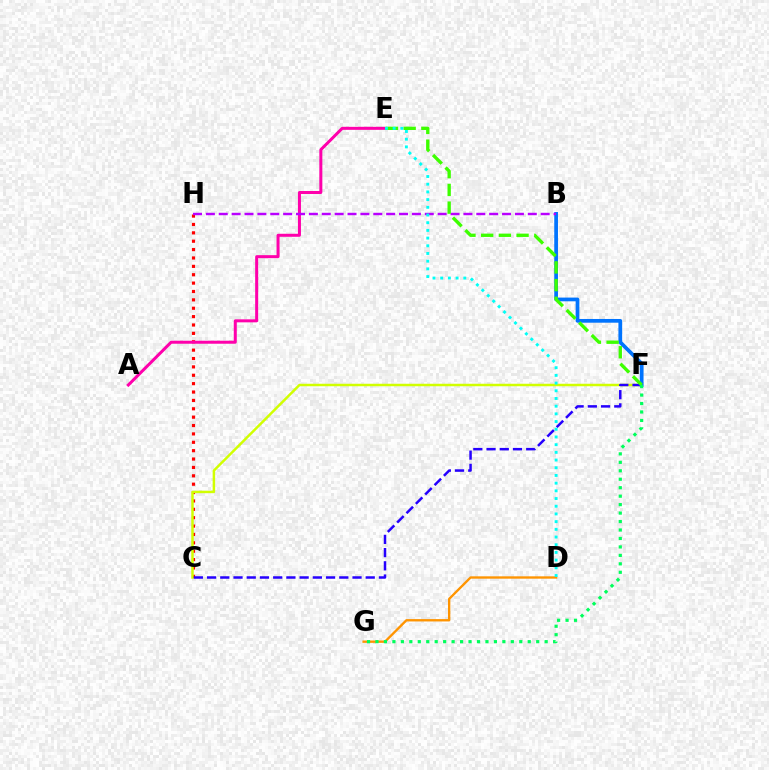{('C', 'H'): [{'color': '#ff0000', 'line_style': 'dotted', 'thickness': 2.28}], ('C', 'F'): [{'color': '#d1ff00', 'line_style': 'solid', 'thickness': 1.79}, {'color': '#2500ff', 'line_style': 'dashed', 'thickness': 1.8}], ('A', 'E'): [{'color': '#ff00ac', 'line_style': 'solid', 'thickness': 2.17}], ('B', 'F'): [{'color': '#0074ff', 'line_style': 'solid', 'thickness': 2.68}], ('B', 'H'): [{'color': '#b900ff', 'line_style': 'dashed', 'thickness': 1.75}], ('E', 'F'): [{'color': '#3dff00', 'line_style': 'dashed', 'thickness': 2.41}], ('D', 'G'): [{'color': '#ff9400', 'line_style': 'solid', 'thickness': 1.69}], ('D', 'E'): [{'color': '#00fff6', 'line_style': 'dotted', 'thickness': 2.09}], ('F', 'G'): [{'color': '#00ff5c', 'line_style': 'dotted', 'thickness': 2.3}]}